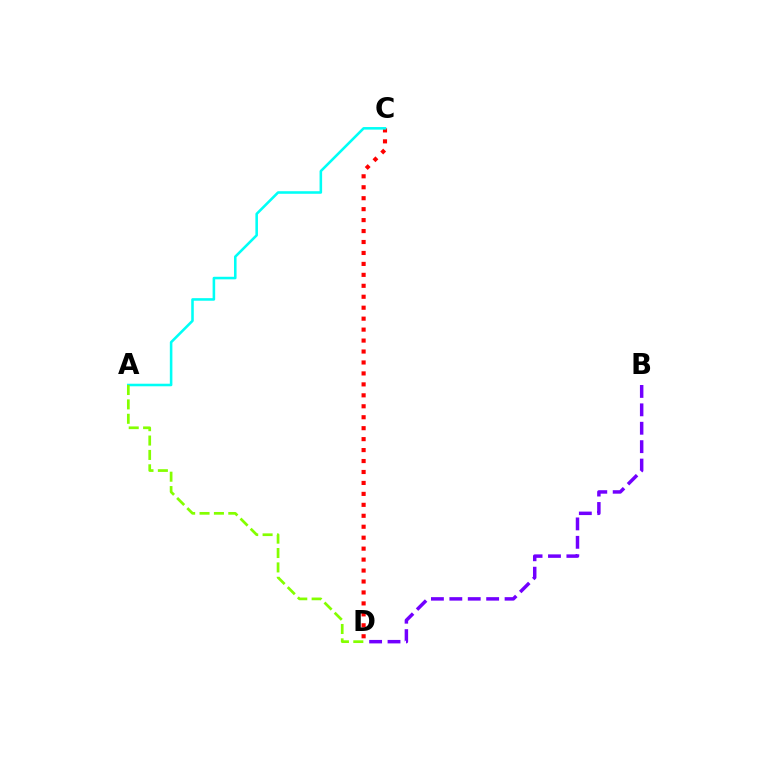{('C', 'D'): [{'color': '#ff0000', 'line_style': 'dotted', 'thickness': 2.98}], ('A', 'C'): [{'color': '#00fff6', 'line_style': 'solid', 'thickness': 1.85}], ('A', 'D'): [{'color': '#84ff00', 'line_style': 'dashed', 'thickness': 1.95}], ('B', 'D'): [{'color': '#7200ff', 'line_style': 'dashed', 'thickness': 2.5}]}